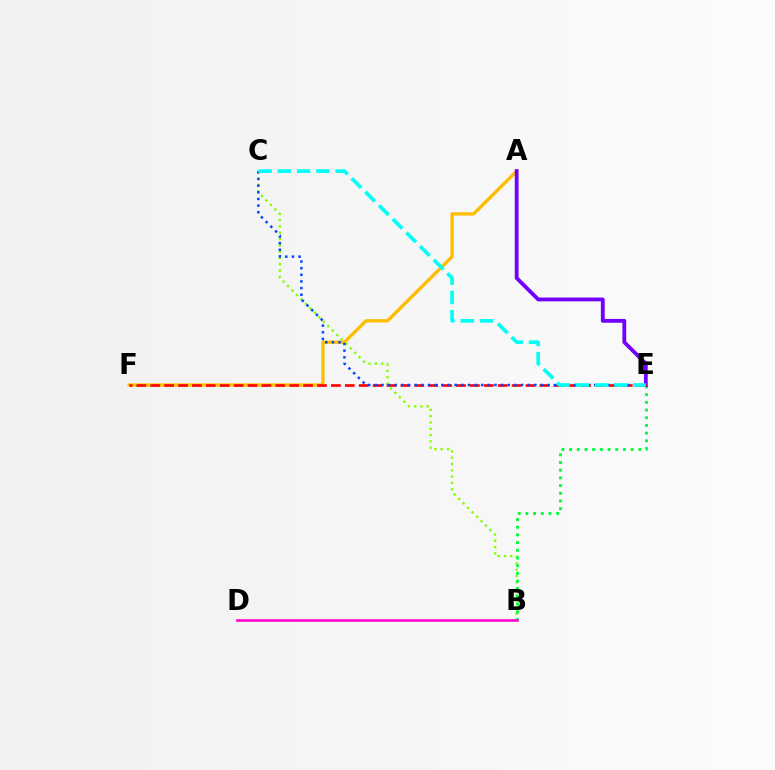{('B', 'C'): [{'color': '#84ff00', 'line_style': 'dotted', 'thickness': 1.71}], ('A', 'F'): [{'color': '#ffbd00', 'line_style': 'solid', 'thickness': 2.38}], ('B', 'E'): [{'color': '#00ff39', 'line_style': 'dotted', 'thickness': 2.09}], ('A', 'E'): [{'color': '#7200ff', 'line_style': 'solid', 'thickness': 2.75}], ('E', 'F'): [{'color': '#ff0000', 'line_style': 'dashed', 'thickness': 1.89}], ('C', 'E'): [{'color': '#004bff', 'line_style': 'dotted', 'thickness': 1.81}, {'color': '#00fff6', 'line_style': 'dashed', 'thickness': 2.62}], ('B', 'D'): [{'color': '#ff00cf', 'line_style': 'solid', 'thickness': 1.85}]}